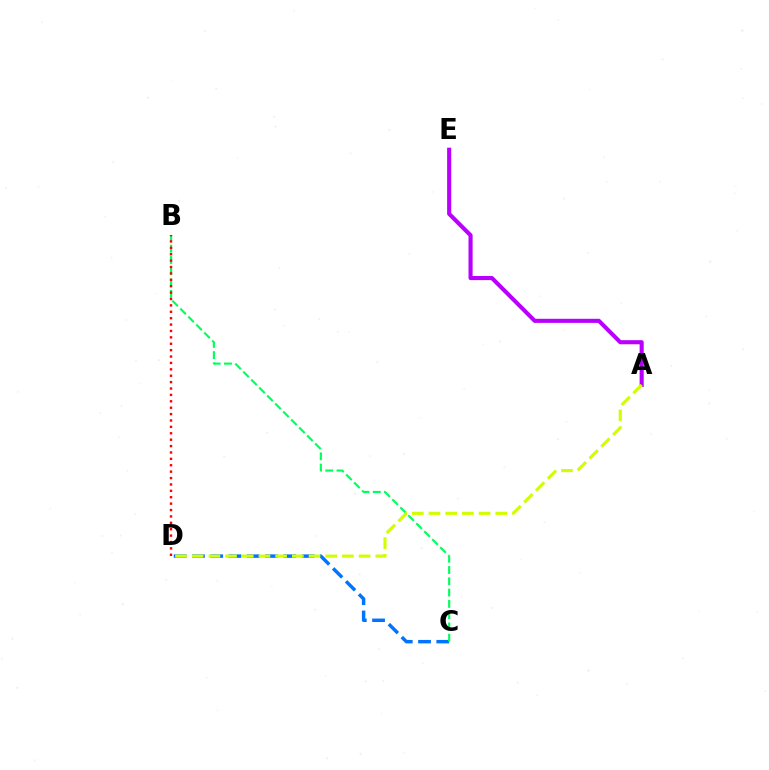{('A', 'E'): [{'color': '#b900ff', 'line_style': 'solid', 'thickness': 2.95}], ('C', 'D'): [{'color': '#0074ff', 'line_style': 'dashed', 'thickness': 2.48}], ('B', 'C'): [{'color': '#00ff5c', 'line_style': 'dashed', 'thickness': 1.53}], ('B', 'D'): [{'color': '#ff0000', 'line_style': 'dotted', 'thickness': 1.74}], ('A', 'D'): [{'color': '#d1ff00', 'line_style': 'dashed', 'thickness': 2.27}]}